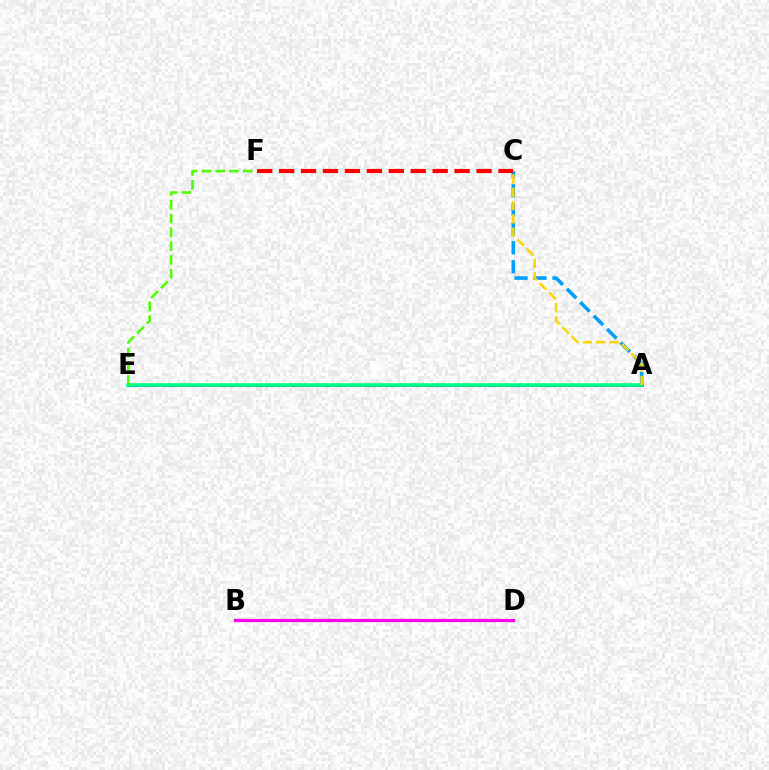{('A', 'E'): [{'color': '#3700ff', 'line_style': 'solid', 'thickness': 2.04}, {'color': '#00ff86', 'line_style': 'solid', 'thickness': 2.61}], ('A', 'C'): [{'color': '#009eff', 'line_style': 'dashed', 'thickness': 2.58}, {'color': '#ffd500', 'line_style': 'dashed', 'thickness': 1.81}], ('E', 'F'): [{'color': '#4fff00', 'line_style': 'dashed', 'thickness': 1.87}], ('C', 'F'): [{'color': '#ff0000', 'line_style': 'dashed', 'thickness': 2.98}], ('B', 'D'): [{'color': '#ff00ed', 'line_style': 'solid', 'thickness': 2.35}]}